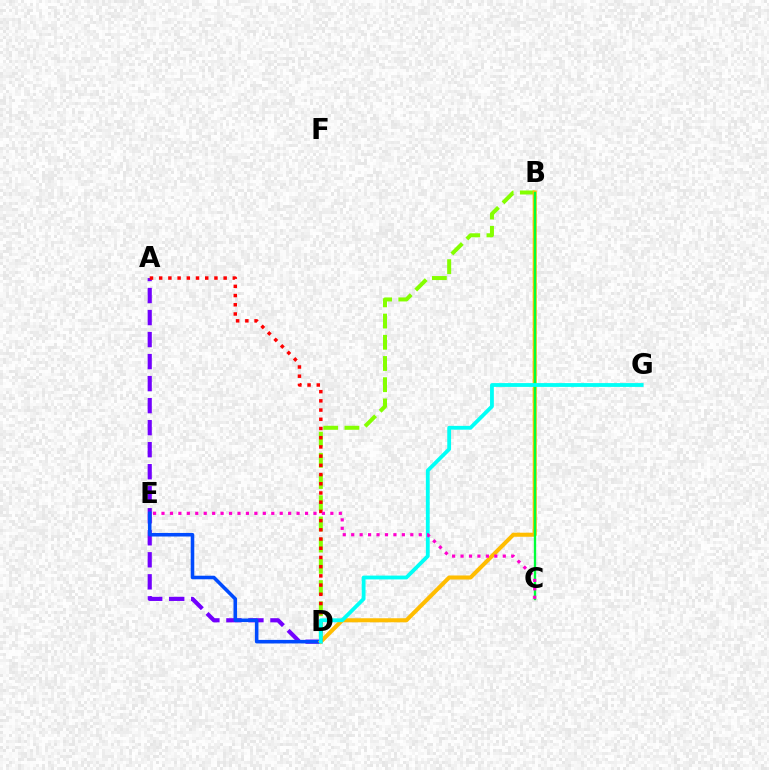{('A', 'D'): [{'color': '#7200ff', 'line_style': 'dashed', 'thickness': 2.99}, {'color': '#ff0000', 'line_style': 'dotted', 'thickness': 2.5}], ('D', 'E'): [{'color': '#004bff', 'line_style': 'solid', 'thickness': 2.56}], ('B', 'D'): [{'color': '#84ff00', 'line_style': 'dashed', 'thickness': 2.88}, {'color': '#ffbd00', 'line_style': 'solid', 'thickness': 2.91}], ('B', 'C'): [{'color': '#00ff39', 'line_style': 'solid', 'thickness': 1.68}], ('D', 'G'): [{'color': '#00fff6', 'line_style': 'solid', 'thickness': 2.74}], ('C', 'E'): [{'color': '#ff00cf', 'line_style': 'dotted', 'thickness': 2.29}]}